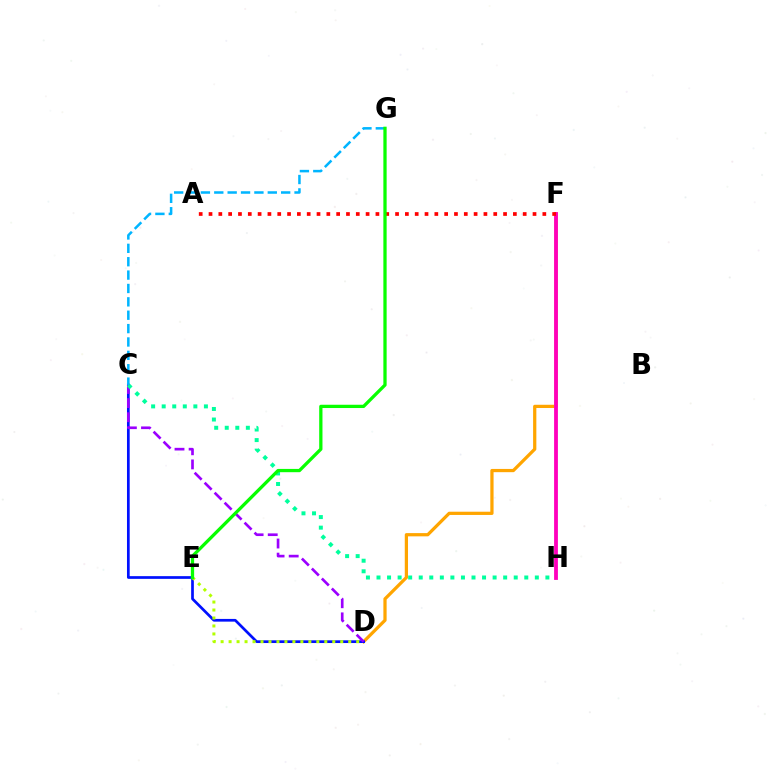{('D', 'F'): [{'color': '#ffa500', 'line_style': 'solid', 'thickness': 2.33}], ('C', 'D'): [{'color': '#0010ff', 'line_style': 'solid', 'thickness': 1.95}, {'color': '#9b00ff', 'line_style': 'dashed', 'thickness': 1.92}], ('C', 'H'): [{'color': '#00ff9d', 'line_style': 'dotted', 'thickness': 2.87}], ('F', 'H'): [{'color': '#ff00bd', 'line_style': 'solid', 'thickness': 2.74}], ('A', 'F'): [{'color': '#ff0000', 'line_style': 'dotted', 'thickness': 2.67}], ('D', 'E'): [{'color': '#b3ff00', 'line_style': 'dotted', 'thickness': 2.17}], ('C', 'G'): [{'color': '#00b5ff', 'line_style': 'dashed', 'thickness': 1.82}], ('E', 'G'): [{'color': '#08ff00', 'line_style': 'solid', 'thickness': 2.36}]}